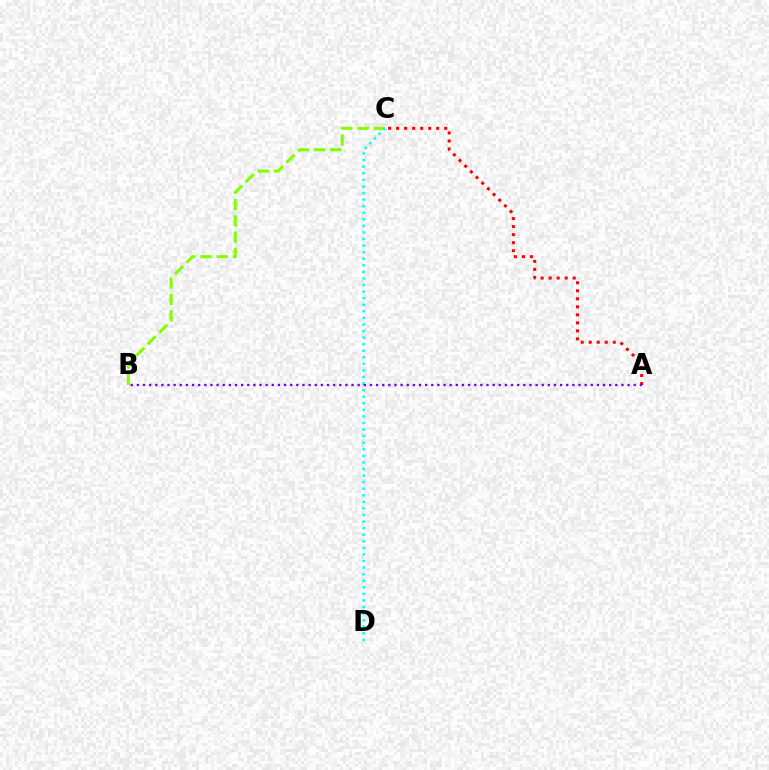{('A', 'C'): [{'color': '#ff0000', 'line_style': 'dotted', 'thickness': 2.18}], ('B', 'C'): [{'color': '#84ff00', 'line_style': 'dashed', 'thickness': 2.21}], ('C', 'D'): [{'color': '#00fff6', 'line_style': 'dotted', 'thickness': 1.79}], ('A', 'B'): [{'color': '#7200ff', 'line_style': 'dotted', 'thickness': 1.67}]}